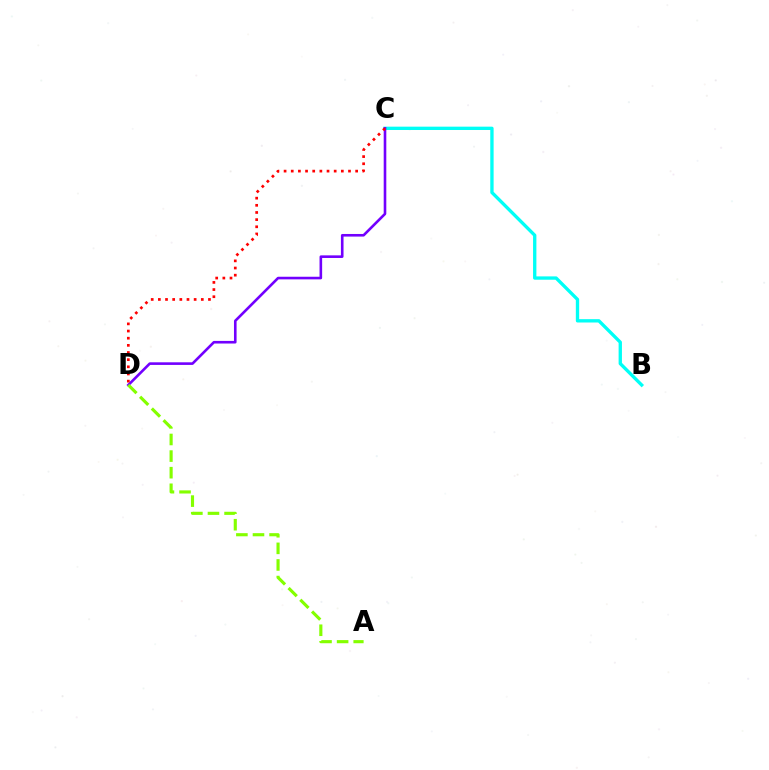{('B', 'C'): [{'color': '#00fff6', 'line_style': 'solid', 'thickness': 2.4}], ('C', 'D'): [{'color': '#7200ff', 'line_style': 'solid', 'thickness': 1.88}, {'color': '#ff0000', 'line_style': 'dotted', 'thickness': 1.94}], ('A', 'D'): [{'color': '#84ff00', 'line_style': 'dashed', 'thickness': 2.26}]}